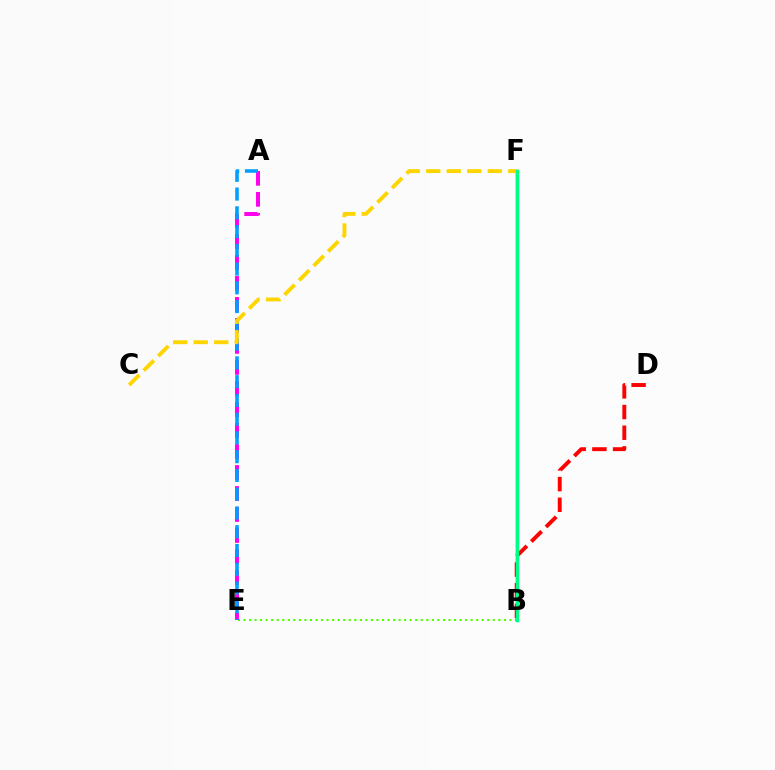{('B', 'E'): [{'color': '#4fff00', 'line_style': 'dotted', 'thickness': 1.51}], ('A', 'E'): [{'color': '#ff00ed', 'line_style': 'dashed', 'thickness': 2.85}, {'color': '#009eff', 'line_style': 'dashed', 'thickness': 2.55}], ('B', 'D'): [{'color': '#ff0000', 'line_style': 'dashed', 'thickness': 2.81}], ('B', 'F'): [{'color': '#3700ff', 'line_style': 'solid', 'thickness': 1.62}, {'color': '#00ff86', 'line_style': 'solid', 'thickness': 2.5}], ('C', 'F'): [{'color': '#ffd500', 'line_style': 'dashed', 'thickness': 2.79}]}